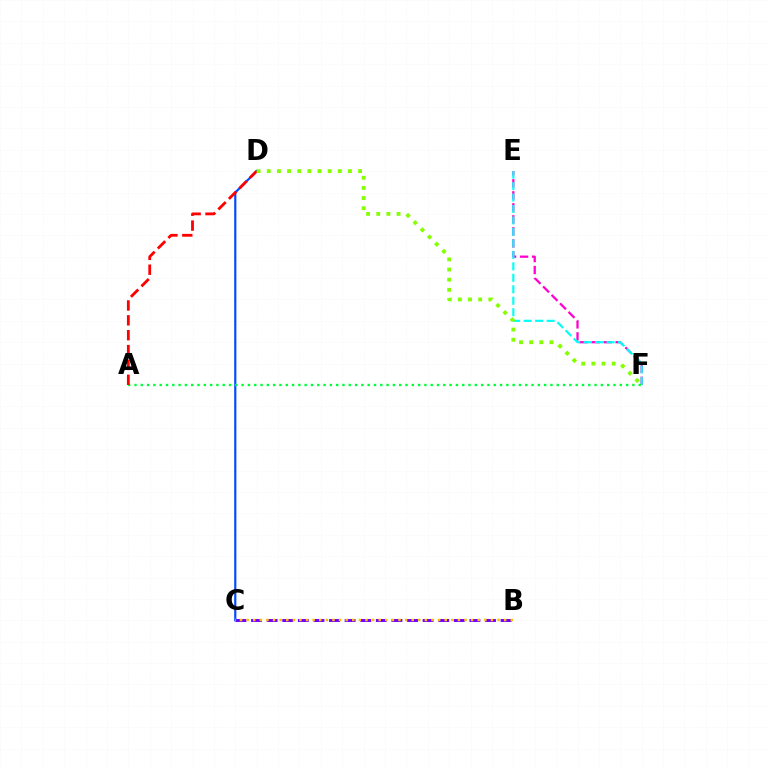{('B', 'C'): [{'color': '#7200ff', 'line_style': 'dashed', 'thickness': 2.12}, {'color': '#ffbd00', 'line_style': 'dotted', 'thickness': 1.79}], ('C', 'D'): [{'color': '#004bff', 'line_style': 'solid', 'thickness': 1.56}], ('E', 'F'): [{'color': '#ff00cf', 'line_style': 'dashed', 'thickness': 1.63}, {'color': '#00fff6', 'line_style': 'dashed', 'thickness': 1.56}], ('A', 'F'): [{'color': '#00ff39', 'line_style': 'dotted', 'thickness': 1.71}], ('A', 'D'): [{'color': '#ff0000', 'line_style': 'dashed', 'thickness': 2.02}], ('D', 'F'): [{'color': '#84ff00', 'line_style': 'dotted', 'thickness': 2.76}]}